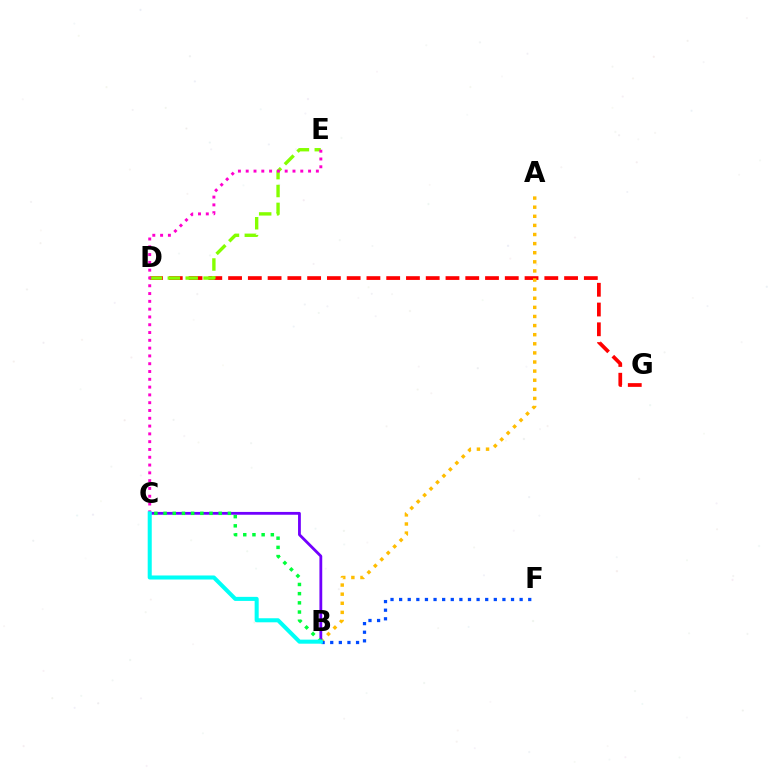{('D', 'G'): [{'color': '#ff0000', 'line_style': 'dashed', 'thickness': 2.69}], ('A', 'B'): [{'color': '#ffbd00', 'line_style': 'dotted', 'thickness': 2.47}], ('B', 'C'): [{'color': '#7200ff', 'line_style': 'solid', 'thickness': 2.02}, {'color': '#00ff39', 'line_style': 'dotted', 'thickness': 2.5}, {'color': '#00fff6', 'line_style': 'solid', 'thickness': 2.92}], ('D', 'E'): [{'color': '#84ff00', 'line_style': 'dashed', 'thickness': 2.43}], ('B', 'F'): [{'color': '#004bff', 'line_style': 'dotted', 'thickness': 2.34}], ('C', 'E'): [{'color': '#ff00cf', 'line_style': 'dotted', 'thickness': 2.12}]}